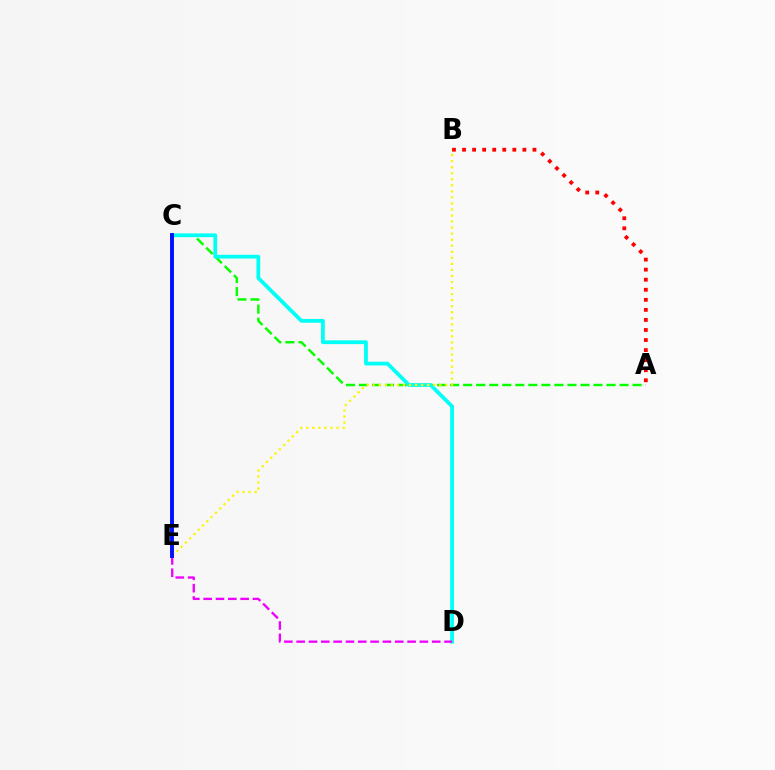{('A', 'C'): [{'color': '#08ff00', 'line_style': 'dashed', 'thickness': 1.77}], ('C', 'D'): [{'color': '#00fff6', 'line_style': 'solid', 'thickness': 2.71}], ('B', 'E'): [{'color': '#fcf500', 'line_style': 'dotted', 'thickness': 1.64}], ('A', 'B'): [{'color': '#ff0000', 'line_style': 'dotted', 'thickness': 2.73}], ('D', 'E'): [{'color': '#ee00ff', 'line_style': 'dashed', 'thickness': 1.67}], ('C', 'E'): [{'color': '#0010ff', 'line_style': 'solid', 'thickness': 2.8}]}